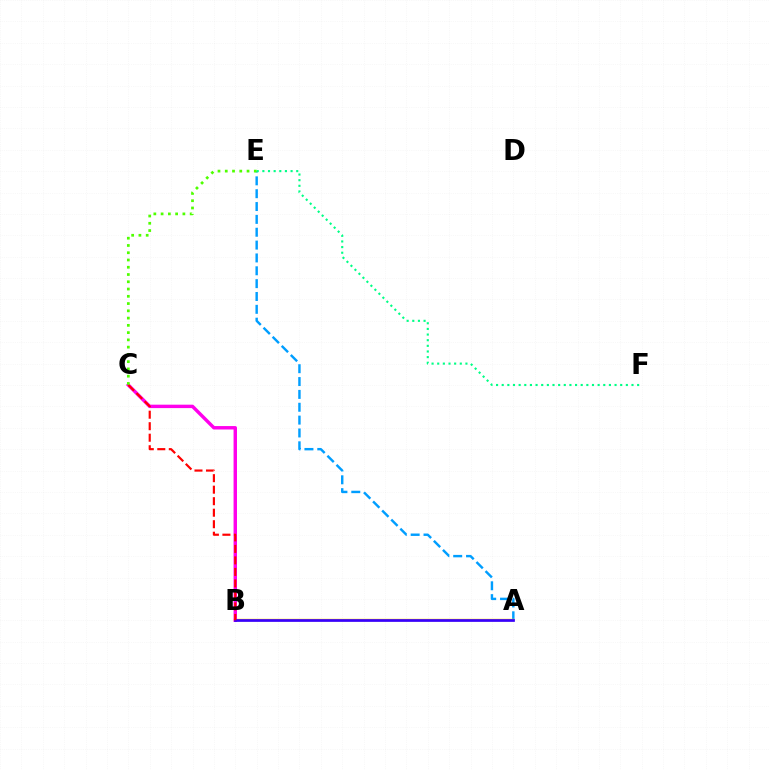{('A', 'E'): [{'color': '#009eff', 'line_style': 'dashed', 'thickness': 1.75}], ('A', 'B'): [{'color': '#ffd500', 'line_style': 'solid', 'thickness': 1.75}, {'color': '#3700ff', 'line_style': 'solid', 'thickness': 1.95}], ('B', 'C'): [{'color': '#ff00ed', 'line_style': 'solid', 'thickness': 2.47}, {'color': '#ff0000', 'line_style': 'dashed', 'thickness': 1.56}], ('E', 'F'): [{'color': '#00ff86', 'line_style': 'dotted', 'thickness': 1.53}], ('C', 'E'): [{'color': '#4fff00', 'line_style': 'dotted', 'thickness': 1.97}]}